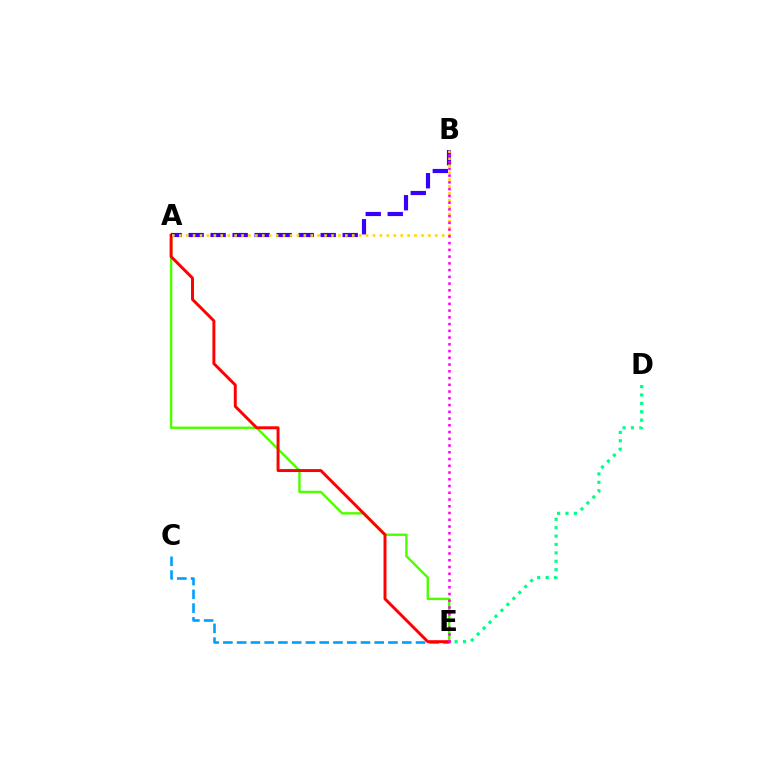{('D', 'E'): [{'color': '#00ff86', 'line_style': 'dotted', 'thickness': 2.28}], ('C', 'E'): [{'color': '#009eff', 'line_style': 'dashed', 'thickness': 1.87}], ('A', 'E'): [{'color': '#4fff00', 'line_style': 'solid', 'thickness': 1.74}, {'color': '#ff0000', 'line_style': 'solid', 'thickness': 2.12}], ('A', 'B'): [{'color': '#3700ff', 'line_style': 'dashed', 'thickness': 2.99}, {'color': '#ffd500', 'line_style': 'dotted', 'thickness': 1.88}], ('B', 'E'): [{'color': '#ff00ed', 'line_style': 'dotted', 'thickness': 1.83}]}